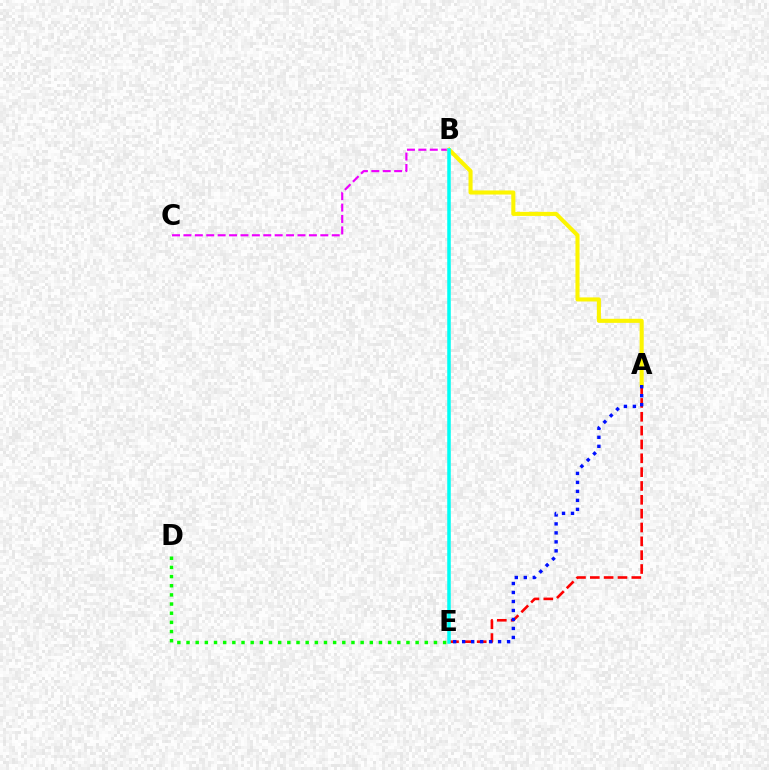{('B', 'C'): [{'color': '#ee00ff', 'line_style': 'dashed', 'thickness': 1.55}], ('A', 'B'): [{'color': '#fcf500', 'line_style': 'solid', 'thickness': 2.93}], ('D', 'E'): [{'color': '#08ff00', 'line_style': 'dotted', 'thickness': 2.49}], ('A', 'E'): [{'color': '#ff0000', 'line_style': 'dashed', 'thickness': 1.88}, {'color': '#0010ff', 'line_style': 'dotted', 'thickness': 2.44}], ('B', 'E'): [{'color': '#00fff6', 'line_style': 'solid', 'thickness': 2.54}]}